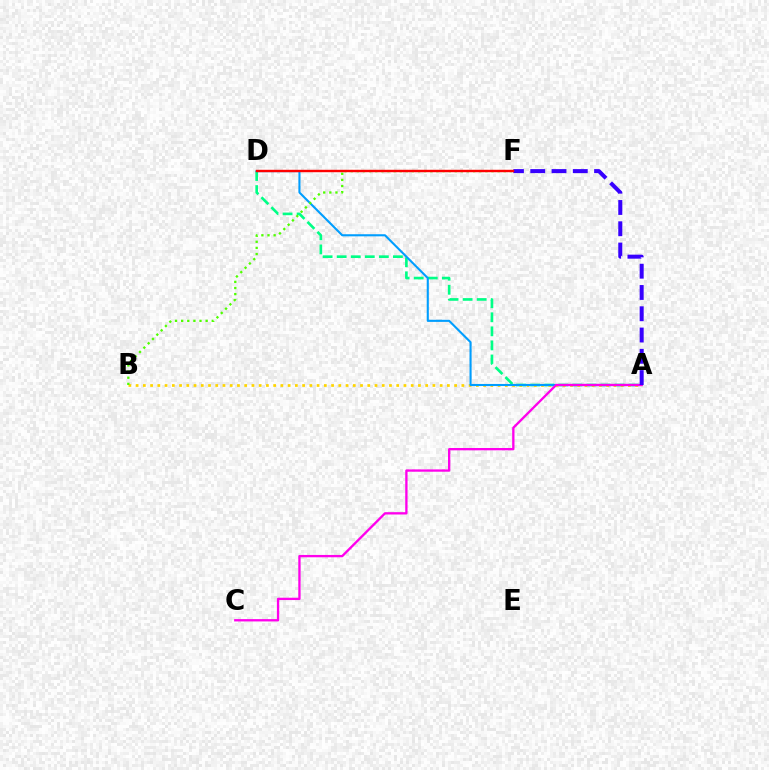{('A', 'D'): [{'color': '#00ff86', 'line_style': 'dashed', 'thickness': 1.91}, {'color': '#009eff', 'line_style': 'solid', 'thickness': 1.51}], ('A', 'B'): [{'color': '#ffd500', 'line_style': 'dotted', 'thickness': 1.97}], ('A', 'C'): [{'color': '#ff00ed', 'line_style': 'solid', 'thickness': 1.67}], ('A', 'F'): [{'color': '#3700ff', 'line_style': 'dashed', 'thickness': 2.89}], ('B', 'F'): [{'color': '#4fff00', 'line_style': 'dotted', 'thickness': 1.66}], ('D', 'F'): [{'color': '#ff0000', 'line_style': 'solid', 'thickness': 1.74}]}